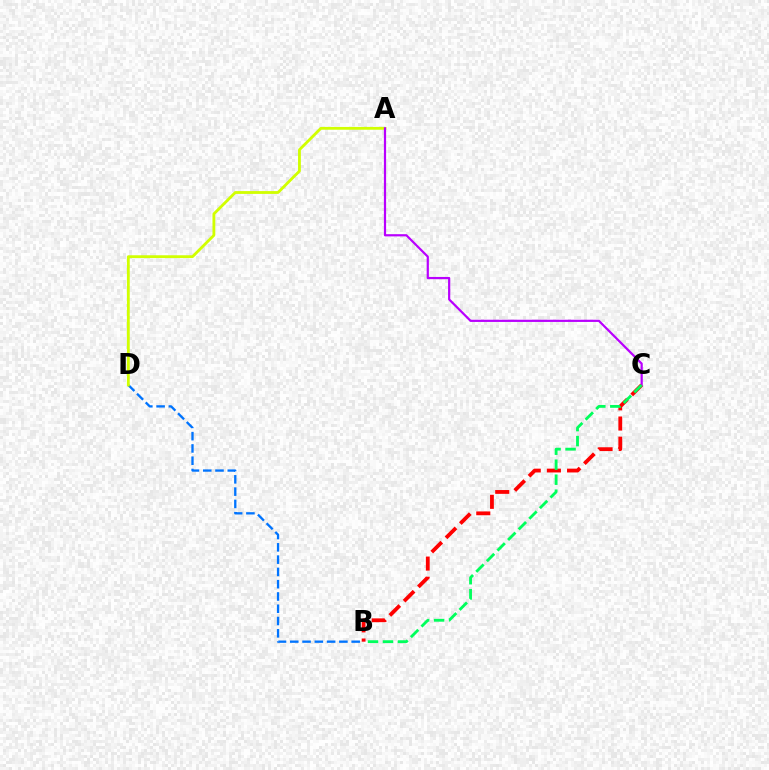{('B', 'D'): [{'color': '#0074ff', 'line_style': 'dashed', 'thickness': 1.67}], ('A', 'D'): [{'color': '#d1ff00', 'line_style': 'solid', 'thickness': 2.03}], ('A', 'C'): [{'color': '#b900ff', 'line_style': 'solid', 'thickness': 1.59}], ('B', 'C'): [{'color': '#ff0000', 'line_style': 'dashed', 'thickness': 2.74}, {'color': '#00ff5c', 'line_style': 'dashed', 'thickness': 2.04}]}